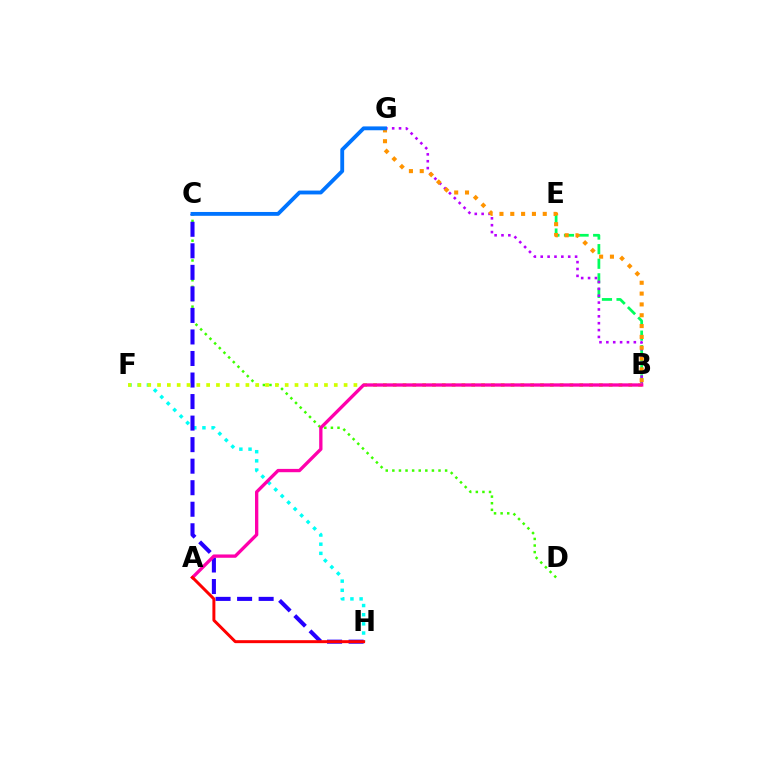{('B', 'E'): [{'color': '#00ff5c', 'line_style': 'dashed', 'thickness': 1.98}], ('C', 'D'): [{'color': '#3dff00', 'line_style': 'dotted', 'thickness': 1.79}], ('B', 'G'): [{'color': '#b900ff', 'line_style': 'dotted', 'thickness': 1.87}, {'color': '#ff9400', 'line_style': 'dotted', 'thickness': 2.94}], ('F', 'H'): [{'color': '#00fff6', 'line_style': 'dotted', 'thickness': 2.49}], ('C', 'H'): [{'color': '#2500ff', 'line_style': 'dashed', 'thickness': 2.93}], ('B', 'F'): [{'color': '#d1ff00', 'line_style': 'dotted', 'thickness': 2.67}], ('C', 'G'): [{'color': '#0074ff', 'line_style': 'solid', 'thickness': 2.77}], ('A', 'B'): [{'color': '#ff00ac', 'line_style': 'solid', 'thickness': 2.39}], ('A', 'H'): [{'color': '#ff0000', 'line_style': 'solid', 'thickness': 2.14}]}